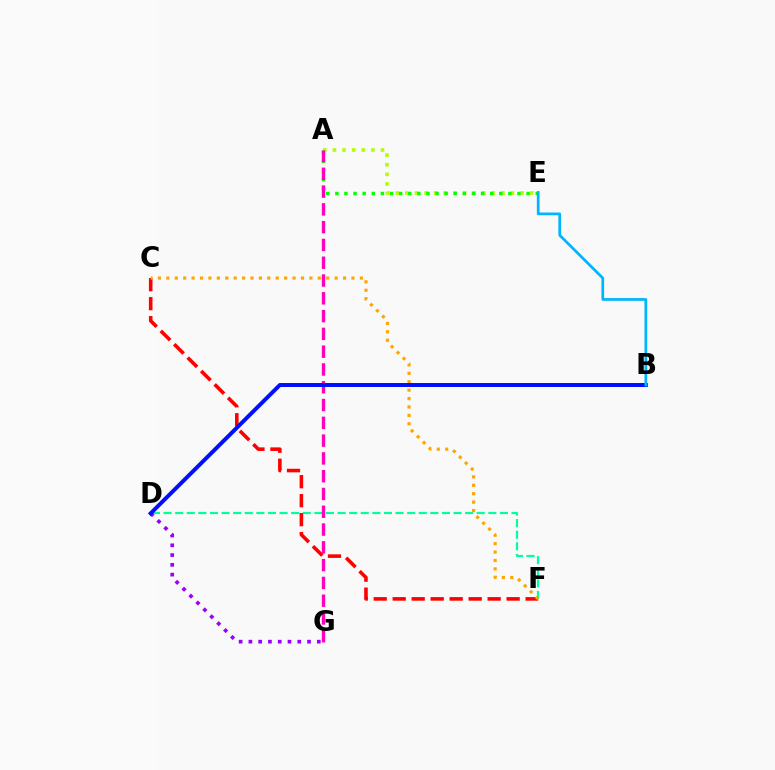{('D', 'F'): [{'color': '#00ff9d', 'line_style': 'dashed', 'thickness': 1.58}], ('A', 'E'): [{'color': '#b3ff00', 'line_style': 'dotted', 'thickness': 2.61}, {'color': '#08ff00', 'line_style': 'dotted', 'thickness': 2.47}], ('C', 'F'): [{'color': '#ff0000', 'line_style': 'dashed', 'thickness': 2.58}, {'color': '#ffa500', 'line_style': 'dotted', 'thickness': 2.29}], ('D', 'G'): [{'color': '#9b00ff', 'line_style': 'dotted', 'thickness': 2.66}], ('A', 'G'): [{'color': '#ff00bd', 'line_style': 'dashed', 'thickness': 2.42}], ('B', 'D'): [{'color': '#0010ff', 'line_style': 'solid', 'thickness': 2.86}], ('B', 'E'): [{'color': '#00b5ff', 'line_style': 'solid', 'thickness': 1.96}]}